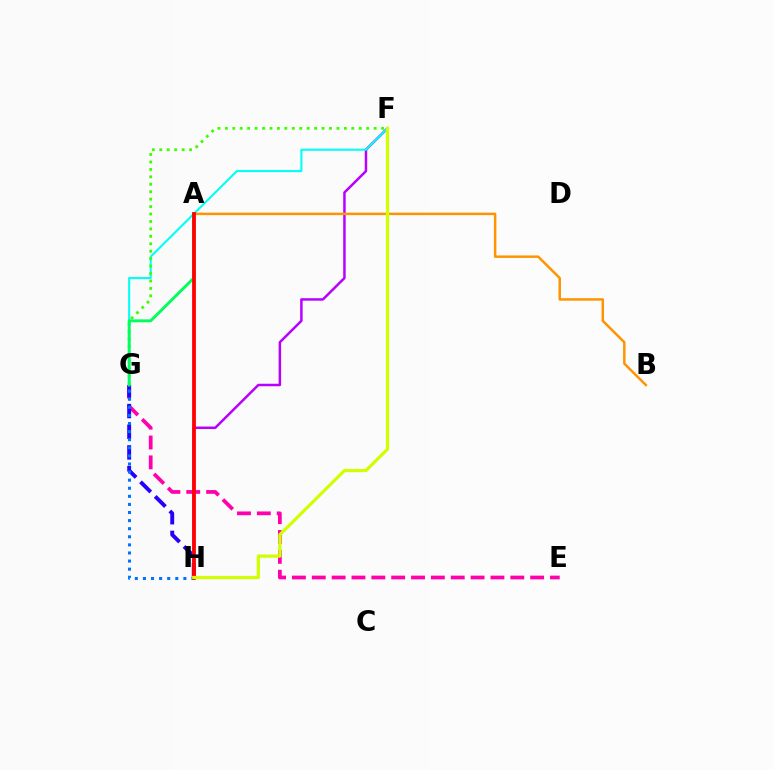{('E', 'G'): [{'color': '#ff00ac', 'line_style': 'dashed', 'thickness': 2.7}], ('G', 'H'): [{'color': '#2500ff', 'line_style': 'dashed', 'thickness': 2.81}, {'color': '#0074ff', 'line_style': 'dotted', 'thickness': 2.2}], ('F', 'H'): [{'color': '#b900ff', 'line_style': 'solid', 'thickness': 1.79}, {'color': '#d1ff00', 'line_style': 'solid', 'thickness': 2.31}], ('F', 'G'): [{'color': '#00fff6', 'line_style': 'solid', 'thickness': 1.5}, {'color': '#3dff00', 'line_style': 'dotted', 'thickness': 2.02}], ('A', 'B'): [{'color': '#ff9400', 'line_style': 'solid', 'thickness': 1.79}], ('A', 'G'): [{'color': '#00ff5c', 'line_style': 'solid', 'thickness': 2.1}], ('A', 'H'): [{'color': '#ff0000', 'line_style': 'solid', 'thickness': 2.71}]}